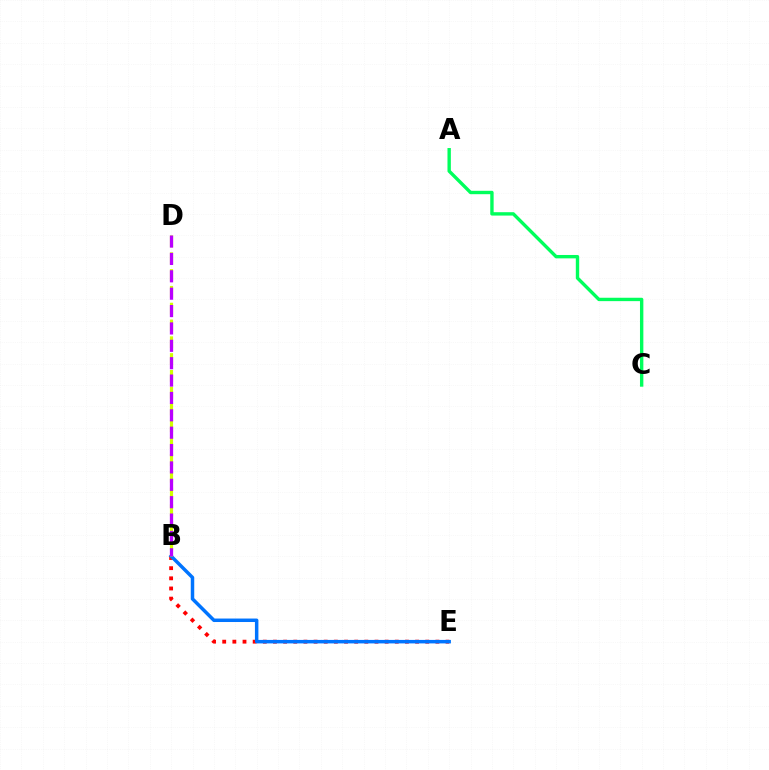{('B', 'E'): [{'color': '#ff0000', 'line_style': 'dotted', 'thickness': 2.76}, {'color': '#0074ff', 'line_style': 'solid', 'thickness': 2.5}], ('A', 'C'): [{'color': '#00ff5c', 'line_style': 'solid', 'thickness': 2.43}], ('B', 'D'): [{'color': '#d1ff00', 'line_style': 'dashed', 'thickness': 2.28}, {'color': '#b900ff', 'line_style': 'dashed', 'thickness': 2.36}]}